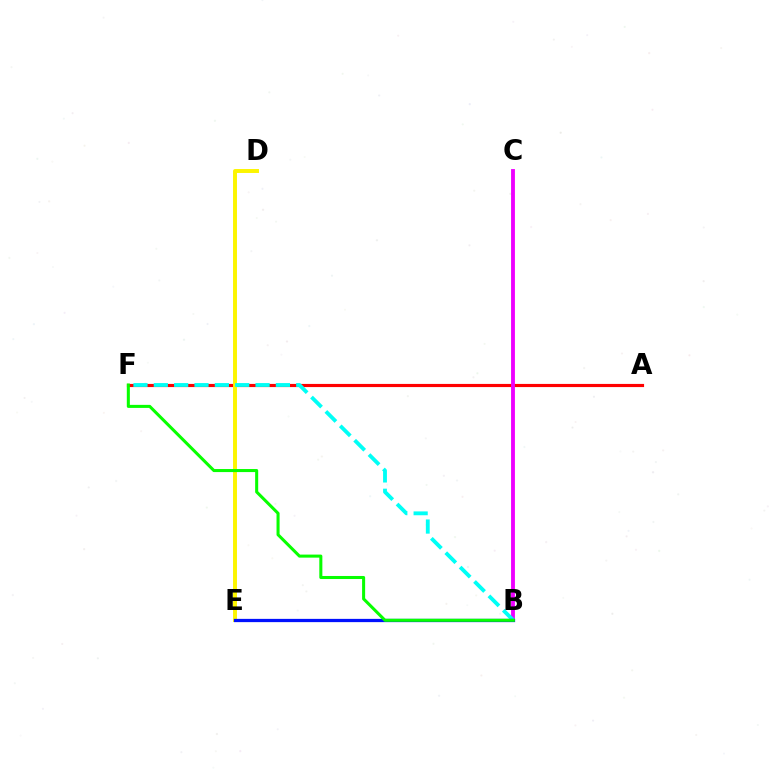{('A', 'F'): [{'color': '#ff0000', 'line_style': 'solid', 'thickness': 2.27}], ('D', 'E'): [{'color': '#fcf500', 'line_style': 'solid', 'thickness': 2.83}], ('B', 'C'): [{'color': '#ee00ff', 'line_style': 'solid', 'thickness': 2.77}], ('B', 'F'): [{'color': '#00fff6', 'line_style': 'dashed', 'thickness': 2.76}, {'color': '#08ff00', 'line_style': 'solid', 'thickness': 2.19}], ('B', 'E'): [{'color': '#0010ff', 'line_style': 'solid', 'thickness': 2.35}]}